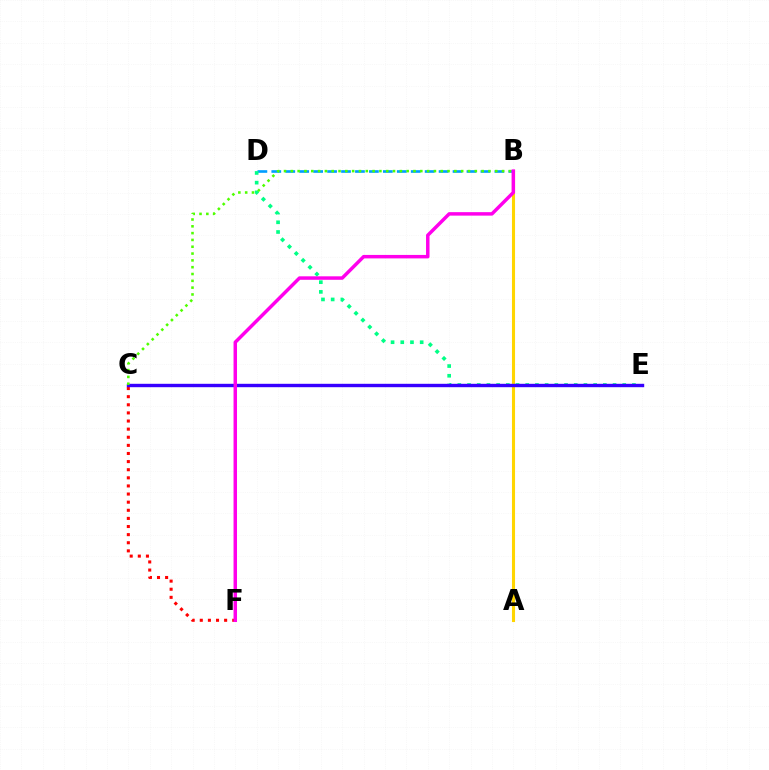{('B', 'D'): [{'color': '#009eff', 'line_style': 'dashed', 'thickness': 1.89}], ('C', 'F'): [{'color': '#ff0000', 'line_style': 'dotted', 'thickness': 2.2}], ('A', 'B'): [{'color': '#ffd500', 'line_style': 'solid', 'thickness': 2.23}], ('D', 'E'): [{'color': '#00ff86', 'line_style': 'dotted', 'thickness': 2.64}], ('C', 'E'): [{'color': '#3700ff', 'line_style': 'solid', 'thickness': 2.44}], ('B', 'C'): [{'color': '#4fff00', 'line_style': 'dotted', 'thickness': 1.85}], ('B', 'F'): [{'color': '#ff00ed', 'line_style': 'solid', 'thickness': 2.5}]}